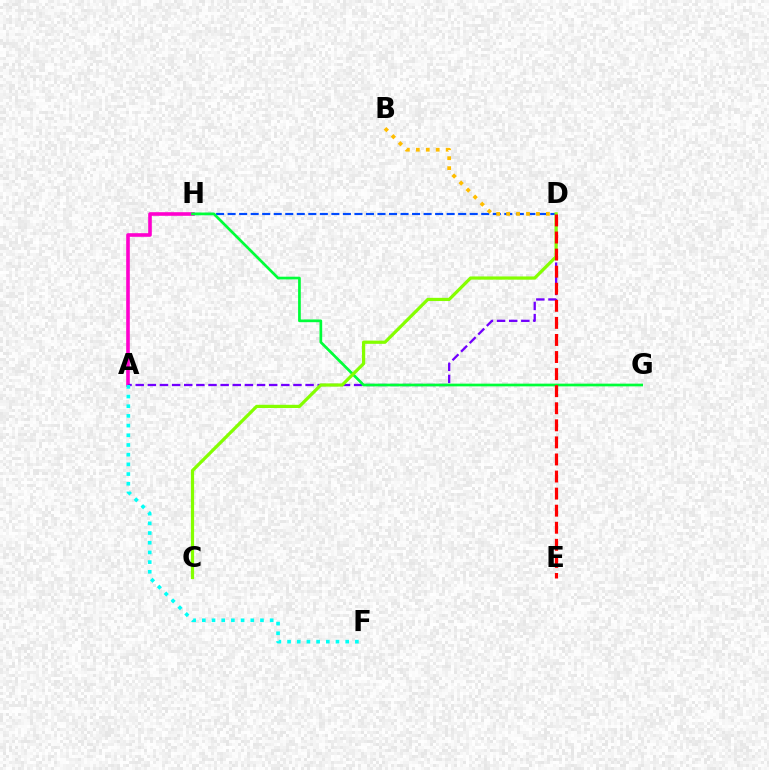{('A', 'H'): [{'color': '#ff00cf', 'line_style': 'solid', 'thickness': 2.59}], ('A', 'D'): [{'color': '#7200ff', 'line_style': 'dashed', 'thickness': 1.65}], ('A', 'F'): [{'color': '#00fff6', 'line_style': 'dotted', 'thickness': 2.63}], ('D', 'H'): [{'color': '#004bff', 'line_style': 'dashed', 'thickness': 1.57}], ('B', 'D'): [{'color': '#ffbd00', 'line_style': 'dotted', 'thickness': 2.7}], ('G', 'H'): [{'color': '#00ff39', 'line_style': 'solid', 'thickness': 1.95}], ('C', 'D'): [{'color': '#84ff00', 'line_style': 'solid', 'thickness': 2.31}], ('D', 'E'): [{'color': '#ff0000', 'line_style': 'dashed', 'thickness': 2.32}]}